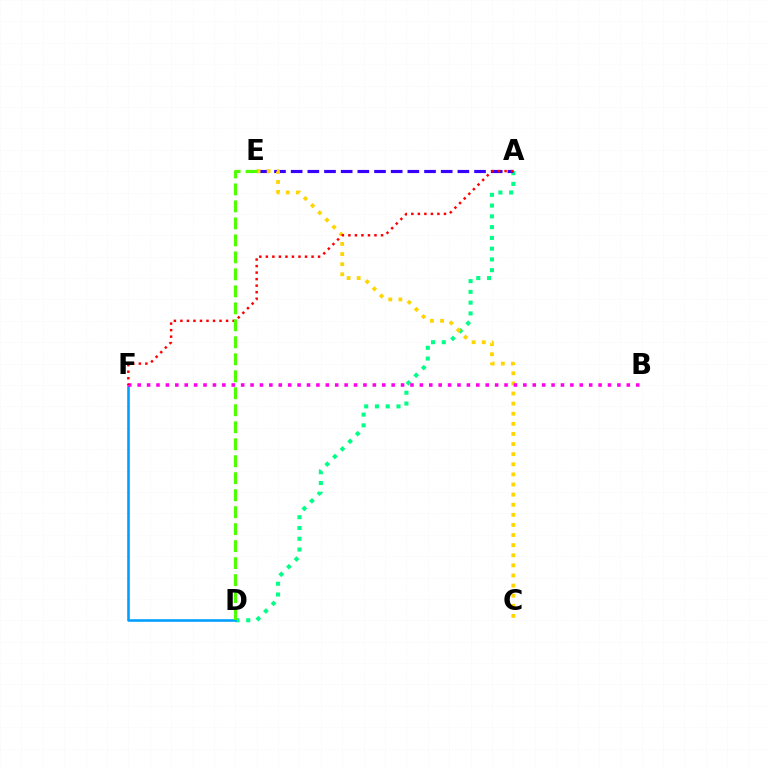{('A', 'D'): [{'color': '#00ff86', 'line_style': 'dotted', 'thickness': 2.93}], ('A', 'E'): [{'color': '#3700ff', 'line_style': 'dashed', 'thickness': 2.26}], ('D', 'F'): [{'color': '#009eff', 'line_style': 'solid', 'thickness': 1.86}], ('C', 'E'): [{'color': '#ffd500', 'line_style': 'dotted', 'thickness': 2.75}], ('B', 'F'): [{'color': '#ff00ed', 'line_style': 'dotted', 'thickness': 2.56}], ('A', 'F'): [{'color': '#ff0000', 'line_style': 'dotted', 'thickness': 1.77}], ('D', 'E'): [{'color': '#4fff00', 'line_style': 'dashed', 'thickness': 2.31}]}